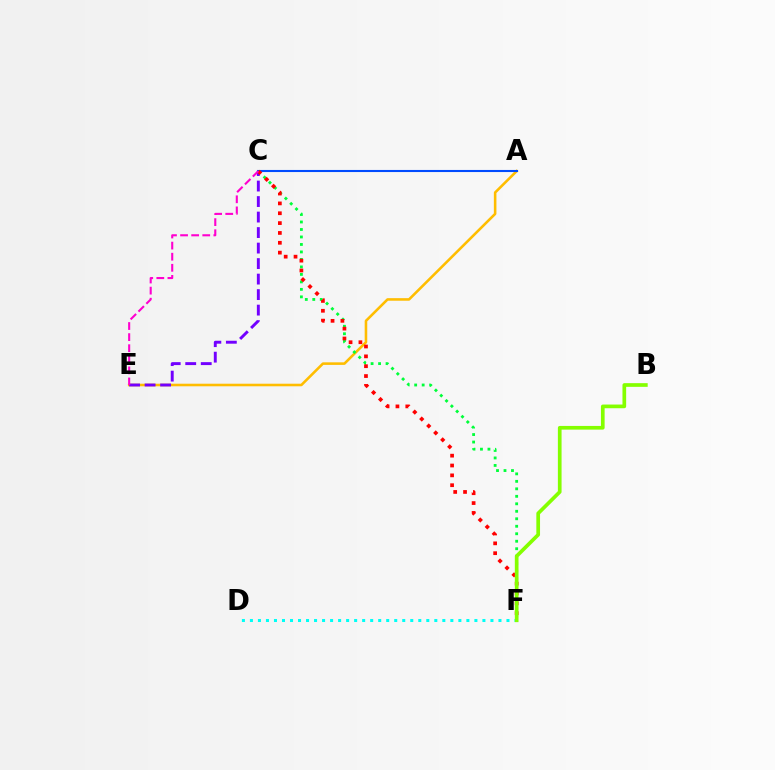{('D', 'F'): [{'color': '#00fff6', 'line_style': 'dotted', 'thickness': 2.18}], ('A', 'E'): [{'color': '#ffbd00', 'line_style': 'solid', 'thickness': 1.85}], ('A', 'C'): [{'color': '#004bff', 'line_style': 'solid', 'thickness': 1.51}], ('C', 'F'): [{'color': '#00ff39', 'line_style': 'dotted', 'thickness': 2.03}, {'color': '#ff0000', 'line_style': 'dotted', 'thickness': 2.68}], ('C', 'E'): [{'color': '#7200ff', 'line_style': 'dashed', 'thickness': 2.11}, {'color': '#ff00cf', 'line_style': 'dashed', 'thickness': 1.51}], ('B', 'F'): [{'color': '#84ff00', 'line_style': 'solid', 'thickness': 2.65}]}